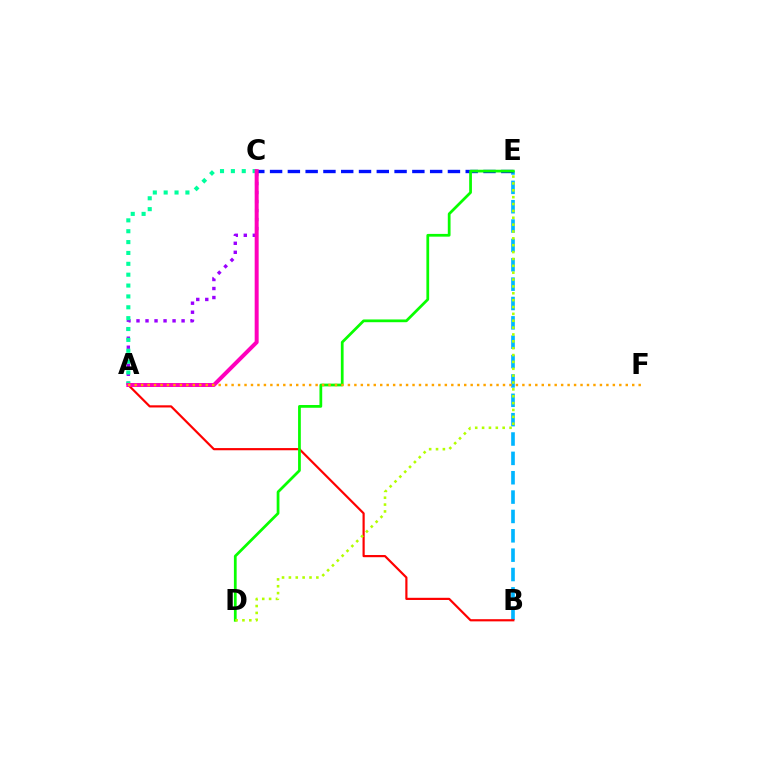{('B', 'E'): [{'color': '#00b5ff', 'line_style': 'dashed', 'thickness': 2.63}], ('A', 'B'): [{'color': '#ff0000', 'line_style': 'solid', 'thickness': 1.57}], ('A', 'C'): [{'color': '#9b00ff', 'line_style': 'dotted', 'thickness': 2.45}, {'color': '#00ff9d', 'line_style': 'dotted', 'thickness': 2.95}, {'color': '#ff00bd', 'line_style': 'solid', 'thickness': 2.87}], ('C', 'E'): [{'color': '#0010ff', 'line_style': 'dashed', 'thickness': 2.42}], ('D', 'E'): [{'color': '#08ff00', 'line_style': 'solid', 'thickness': 1.98}, {'color': '#b3ff00', 'line_style': 'dotted', 'thickness': 1.87}], ('A', 'F'): [{'color': '#ffa500', 'line_style': 'dotted', 'thickness': 1.76}]}